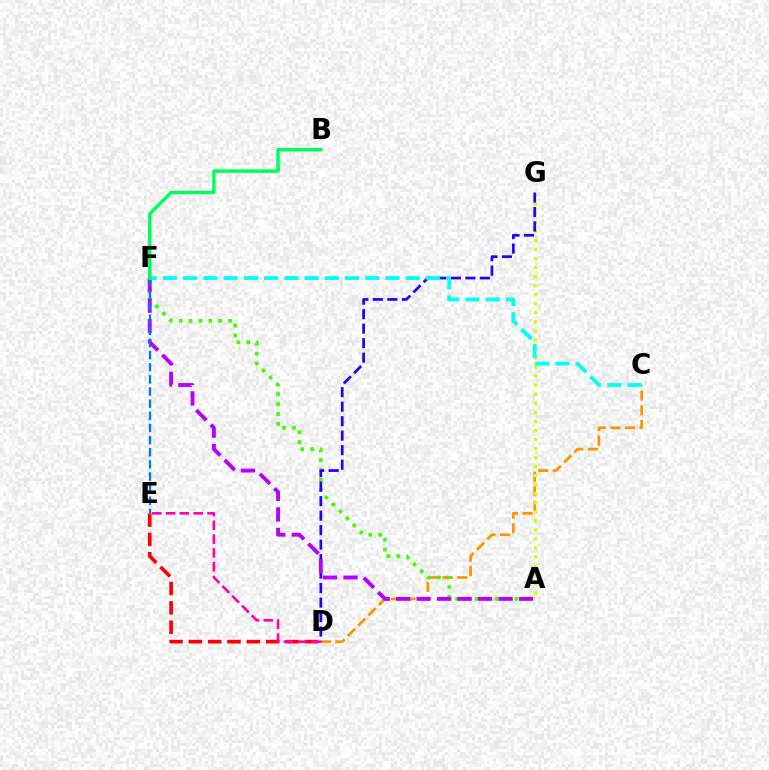{('C', 'D'): [{'color': '#ff9400', 'line_style': 'dashed', 'thickness': 1.99}], ('A', 'F'): [{'color': '#3dff00', 'line_style': 'dotted', 'thickness': 2.69}, {'color': '#b900ff', 'line_style': 'dashed', 'thickness': 2.78}], ('A', 'G'): [{'color': '#d1ff00', 'line_style': 'dotted', 'thickness': 2.46}], ('D', 'G'): [{'color': '#2500ff', 'line_style': 'dashed', 'thickness': 1.97}], ('D', 'E'): [{'color': '#ff0000', 'line_style': 'dashed', 'thickness': 2.63}, {'color': '#ff00ac', 'line_style': 'dashed', 'thickness': 1.88}], ('E', 'F'): [{'color': '#0074ff', 'line_style': 'dashed', 'thickness': 1.65}], ('C', 'F'): [{'color': '#00fff6', 'line_style': 'dashed', 'thickness': 2.75}], ('B', 'F'): [{'color': '#00ff5c', 'line_style': 'solid', 'thickness': 2.48}]}